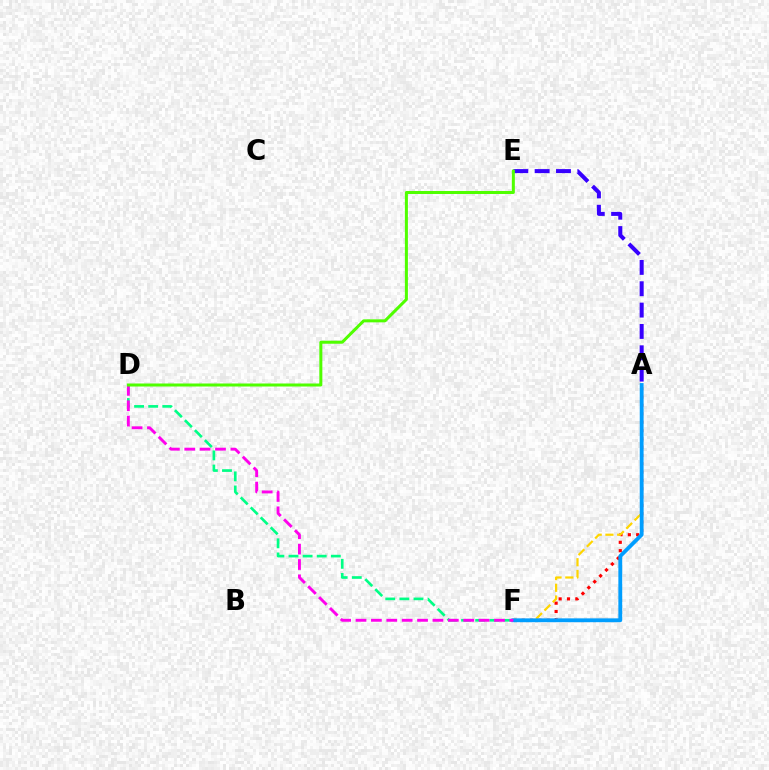{('A', 'F'): [{'color': '#ff0000', 'line_style': 'dotted', 'thickness': 2.26}, {'color': '#ffd500', 'line_style': 'dashed', 'thickness': 1.59}, {'color': '#009eff', 'line_style': 'solid', 'thickness': 2.77}], ('A', 'E'): [{'color': '#3700ff', 'line_style': 'dashed', 'thickness': 2.9}], ('D', 'F'): [{'color': '#00ff86', 'line_style': 'dashed', 'thickness': 1.92}, {'color': '#ff00ed', 'line_style': 'dashed', 'thickness': 2.09}], ('D', 'E'): [{'color': '#4fff00', 'line_style': 'solid', 'thickness': 2.17}]}